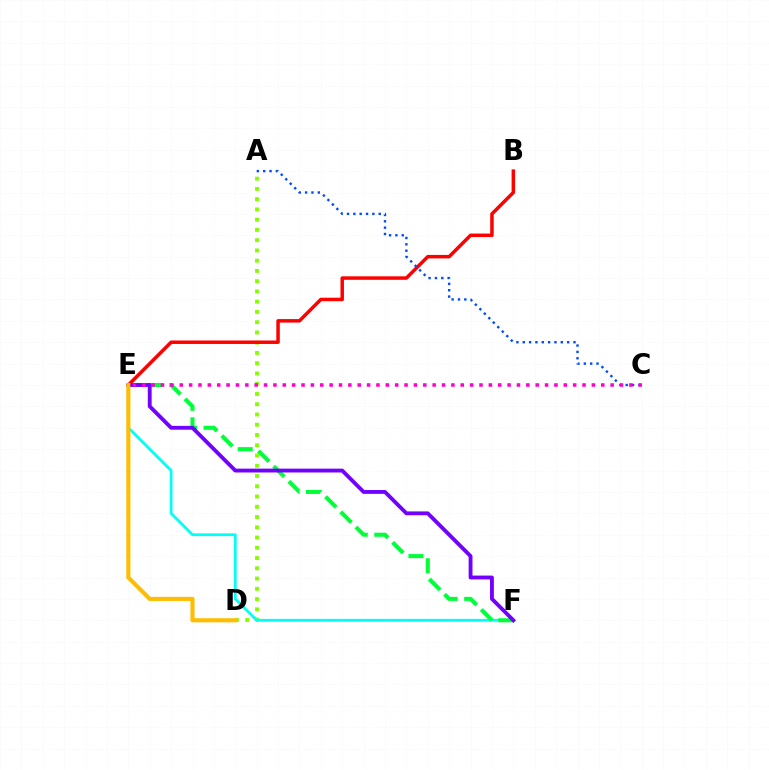{('A', 'D'): [{'color': '#84ff00', 'line_style': 'dotted', 'thickness': 2.79}], ('B', 'E'): [{'color': '#ff0000', 'line_style': 'solid', 'thickness': 2.51}], ('A', 'C'): [{'color': '#004bff', 'line_style': 'dotted', 'thickness': 1.72}], ('E', 'F'): [{'color': '#00fff6', 'line_style': 'solid', 'thickness': 1.98}, {'color': '#00ff39', 'line_style': 'dashed', 'thickness': 2.92}, {'color': '#7200ff', 'line_style': 'solid', 'thickness': 2.76}], ('C', 'E'): [{'color': '#ff00cf', 'line_style': 'dotted', 'thickness': 2.54}], ('D', 'E'): [{'color': '#ffbd00', 'line_style': 'solid', 'thickness': 2.96}]}